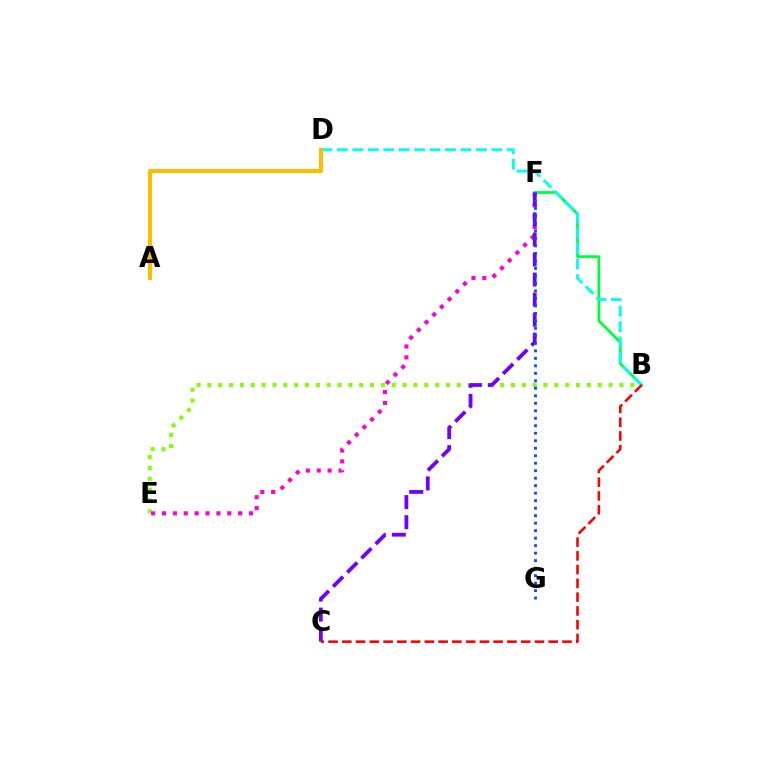{('B', 'E'): [{'color': '#84ff00', 'line_style': 'dotted', 'thickness': 2.95}], ('B', 'F'): [{'color': '#00ff39', 'line_style': 'solid', 'thickness': 2.01}], ('B', 'D'): [{'color': '#00fff6', 'line_style': 'dashed', 'thickness': 2.1}], ('E', 'F'): [{'color': '#ff00cf', 'line_style': 'dotted', 'thickness': 2.96}], ('C', 'F'): [{'color': '#7200ff', 'line_style': 'dashed', 'thickness': 2.72}], ('F', 'G'): [{'color': '#004bff', 'line_style': 'dotted', 'thickness': 2.04}], ('A', 'D'): [{'color': '#ffbd00', 'line_style': 'solid', 'thickness': 2.96}], ('B', 'C'): [{'color': '#ff0000', 'line_style': 'dashed', 'thickness': 1.87}]}